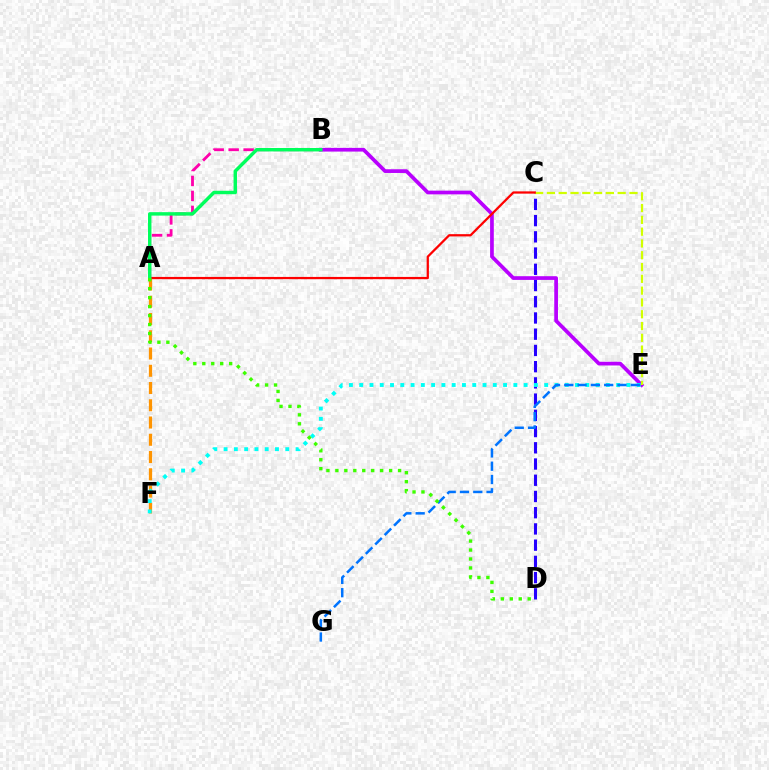{('B', 'E'): [{'color': '#b900ff', 'line_style': 'solid', 'thickness': 2.67}], ('A', 'F'): [{'color': '#ff9400', 'line_style': 'dashed', 'thickness': 2.34}], ('C', 'D'): [{'color': '#2500ff', 'line_style': 'dashed', 'thickness': 2.2}], ('C', 'E'): [{'color': '#d1ff00', 'line_style': 'dashed', 'thickness': 1.6}], ('A', 'C'): [{'color': '#ff0000', 'line_style': 'solid', 'thickness': 1.62}], ('A', 'B'): [{'color': '#ff00ac', 'line_style': 'dashed', 'thickness': 2.03}, {'color': '#00ff5c', 'line_style': 'solid', 'thickness': 2.48}], ('E', 'F'): [{'color': '#00fff6', 'line_style': 'dotted', 'thickness': 2.79}], ('E', 'G'): [{'color': '#0074ff', 'line_style': 'dashed', 'thickness': 1.81}], ('A', 'D'): [{'color': '#3dff00', 'line_style': 'dotted', 'thickness': 2.43}]}